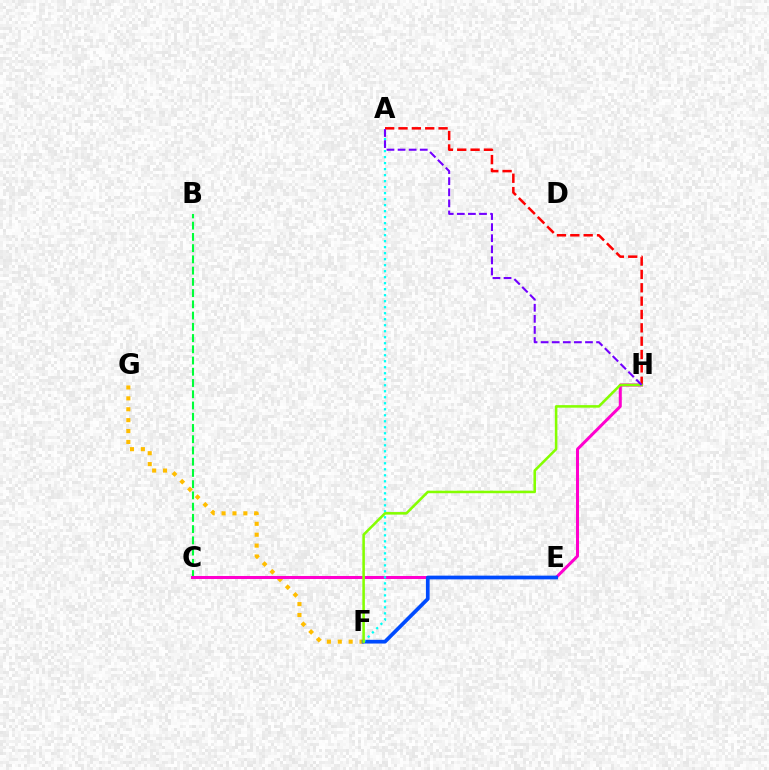{('F', 'G'): [{'color': '#ffbd00', 'line_style': 'dotted', 'thickness': 2.96}], ('B', 'C'): [{'color': '#00ff39', 'line_style': 'dashed', 'thickness': 1.53}], ('C', 'H'): [{'color': '#ff00cf', 'line_style': 'solid', 'thickness': 2.17}], ('E', 'F'): [{'color': '#004bff', 'line_style': 'solid', 'thickness': 2.68}], ('A', 'H'): [{'color': '#ff0000', 'line_style': 'dashed', 'thickness': 1.81}, {'color': '#7200ff', 'line_style': 'dashed', 'thickness': 1.51}], ('A', 'F'): [{'color': '#00fff6', 'line_style': 'dotted', 'thickness': 1.63}], ('F', 'H'): [{'color': '#84ff00', 'line_style': 'solid', 'thickness': 1.84}]}